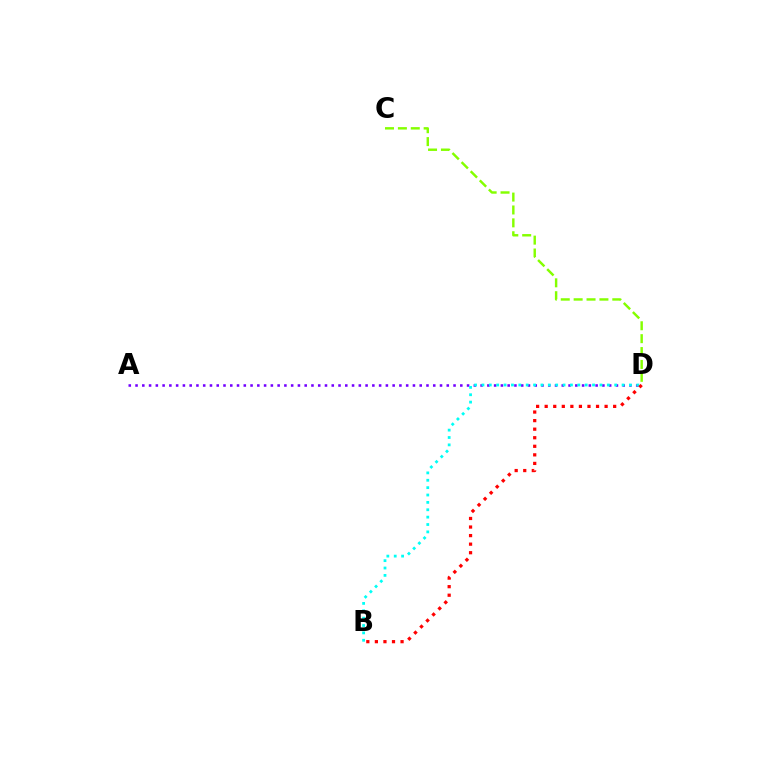{('A', 'D'): [{'color': '#7200ff', 'line_style': 'dotted', 'thickness': 1.84}], ('C', 'D'): [{'color': '#84ff00', 'line_style': 'dashed', 'thickness': 1.75}], ('B', 'D'): [{'color': '#00fff6', 'line_style': 'dotted', 'thickness': 2.0}, {'color': '#ff0000', 'line_style': 'dotted', 'thickness': 2.33}]}